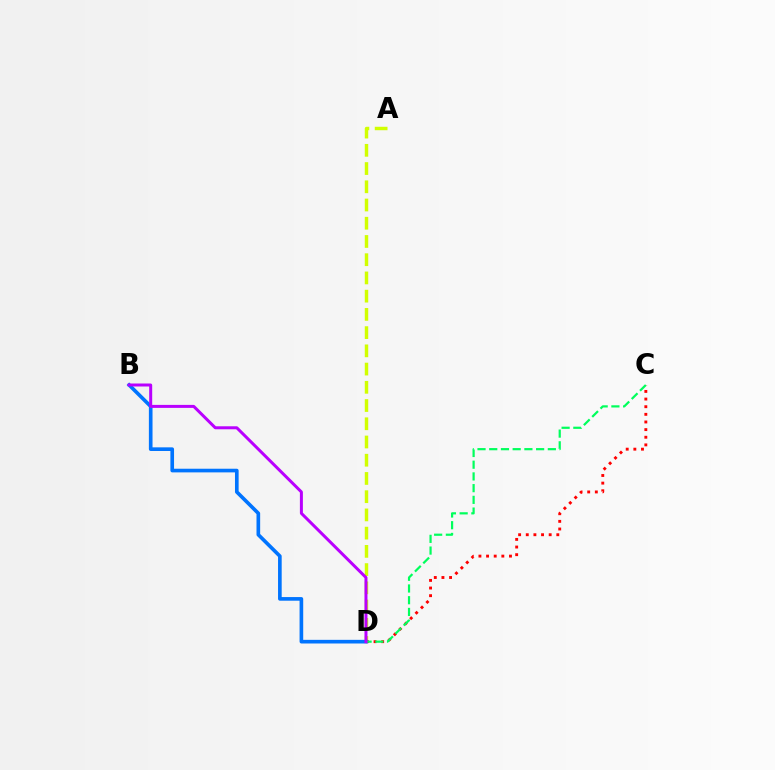{('A', 'D'): [{'color': '#d1ff00', 'line_style': 'dashed', 'thickness': 2.48}], ('C', 'D'): [{'color': '#ff0000', 'line_style': 'dotted', 'thickness': 2.07}, {'color': '#00ff5c', 'line_style': 'dashed', 'thickness': 1.59}], ('B', 'D'): [{'color': '#0074ff', 'line_style': 'solid', 'thickness': 2.63}, {'color': '#b900ff', 'line_style': 'solid', 'thickness': 2.16}]}